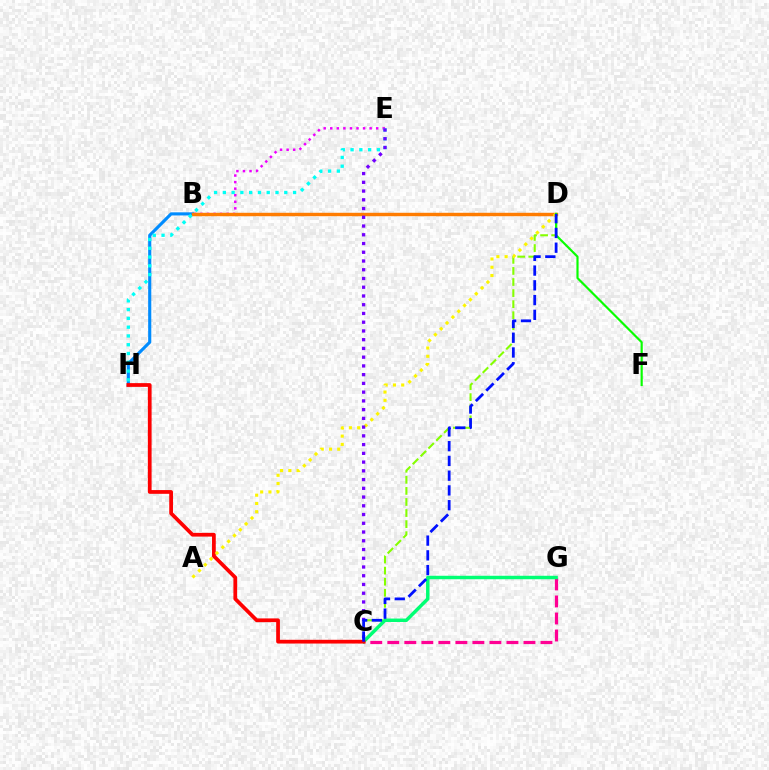{('C', 'G'): [{'color': '#ff0094', 'line_style': 'dashed', 'thickness': 2.31}, {'color': '#00ff74', 'line_style': 'solid', 'thickness': 2.49}], ('C', 'D'): [{'color': '#84ff00', 'line_style': 'dashed', 'thickness': 1.5}, {'color': '#0010ff', 'line_style': 'dashed', 'thickness': 2.0}], ('B', 'E'): [{'color': '#ee00ff', 'line_style': 'dotted', 'thickness': 1.78}], ('B', 'H'): [{'color': '#008cff', 'line_style': 'solid', 'thickness': 2.25}], ('B', 'D'): [{'color': '#ff7c00', 'line_style': 'solid', 'thickness': 2.47}], ('C', 'H'): [{'color': '#ff0000', 'line_style': 'solid', 'thickness': 2.69}], ('A', 'D'): [{'color': '#fcf500', 'line_style': 'dotted', 'thickness': 2.24}], ('E', 'H'): [{'color': '#00fff6', 'line_style': 'dotted', 'thickness': 2.38}], ('C', 'E'): [{'color': '#7200ff', 'line_style': 'dotted', 'thickness': 2.38}], ('D', 'F'): [{'color': '#08ff00', 'line_style': 'solid', 'thickness': 1.56}]}